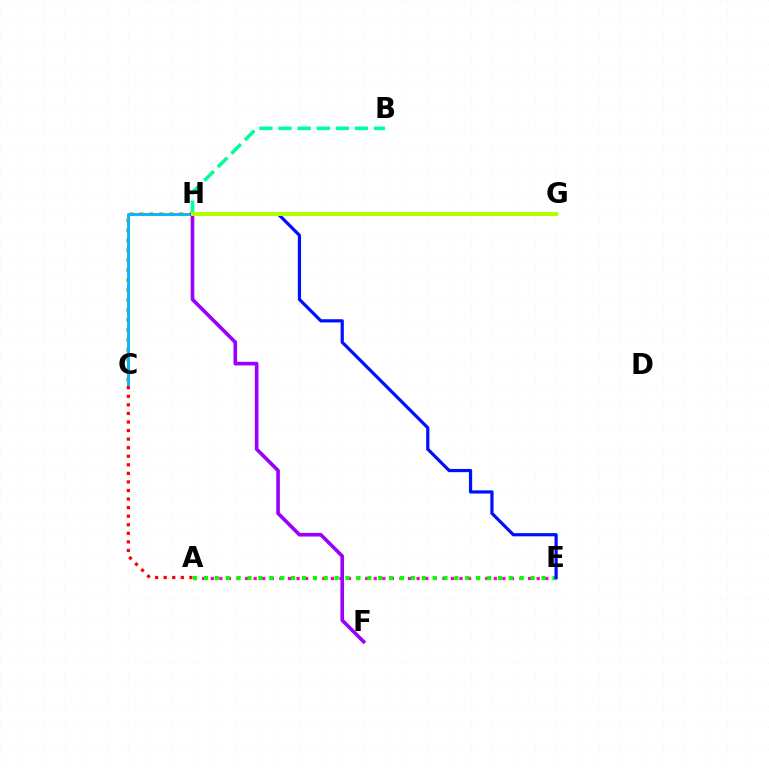{('A', 'E'): [{'color': '#ff00bd', 'line_style': 'dotted', 'thickness': 2.33}, {'color': '#08ff00', 'line_style': 'dotted', 'thickness': 2.96}], ('C', 'H'): [{'color': '#ffa500', 'line_style': 'dotted', 'thickness': 2.7}, {'color': '#00b5ff', 'line_style': 'solid', 'thickness': 2.07}], ('B', 'H'): [{'color': '#00ff9d', 'line_style': 'dashed', 'thickness': 2.6}], ('A', 'C'): [{'color': '#ff0000', 'line_style': 'dotted', 'thickness': 2.33}], ('E', 'H'): [{'color': '#0010ff', 'line_style': 'solid', 'thickness': 2.31}], ('F', 'H'): [{'color': '#9b00ff', 'line_style': 'solid', 'thickness': 2.62}], ('G', 'H'): [{'color': '#b3ff00', 'line_style': 'solid', 'thickness': 2.88}]}